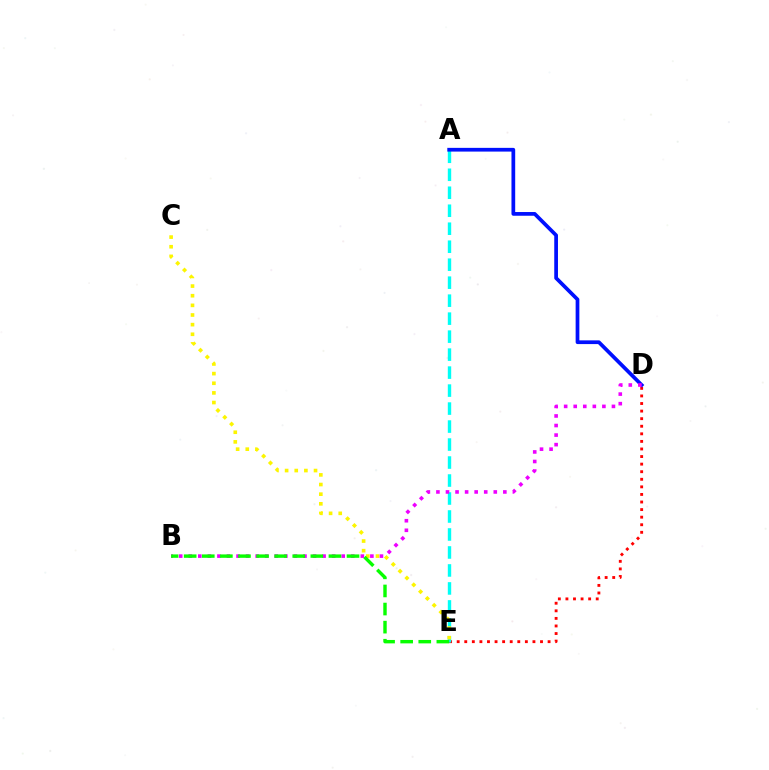{('D', 'E'): [{'color': '#ff0000', 'line_style': 'dotted', 'thickness': 2.06}], ('A', 'E'): [{'color': '#00fff6', 'line_style': 'dashed', 'thickness': 2.44}], ('A', 'D'): [{'color': '#0010ff', 'line_style': 'solid', 'thickness': 2.68}], ('C', 'E'): [{'color': '#fcf500', 'line_style': 'dotted', 'thickness': 2.62}], ('B', 'D'): [{'color': '#ee00ff', 'line_style': 'dotted', 'thickness': 2.6}], ('B', 'E'): [{'color': '#08ff00', 'line_style': 'dashed', 'thickness': 2.46}]}